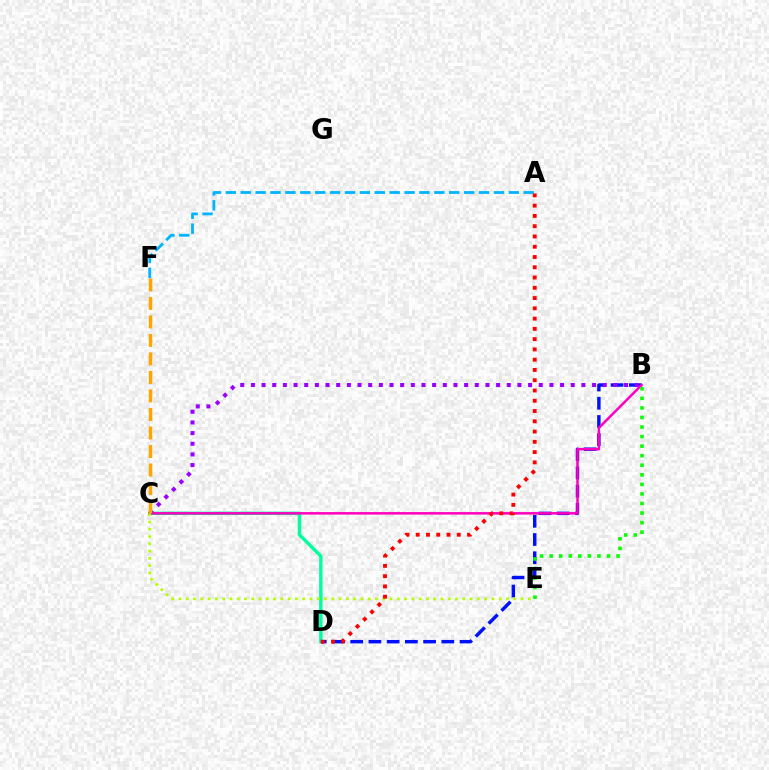{('C', 'D'): [{'color': '#00ff9d', 'line_style': 'solid', 'thickness': 2.46}], ('A', 'F'): [{'color': '#00b5ff', 'line_style': 'dashed', 'thickness': 2.02}], ('B', 'D'): [{'color': '#0010ff', 'line_style': 'dashed', 'thickness': 2.48}], ('B', 'C'): [{'color': '#ff00bd', 'line_style': 'solid', 'thickness': 1.8}, {'color': '#9b00ff', 'line_style': 'dotted', 'thickness': 2.9}], ('B', 'E'): [{'color': '#08ff00', 'line_style': 'dotted', 'thickness': 2.6}], ('C', 'E'): [{'color': '#b3ff00', 'line_style': 'dotted', 'thickness': 1.98}], ('C', 'F'): [{'color': '#ffa500', 'line_style': 'dashed', 'thickness': 2.52}], ('A', 'D'): [{'color': '#ff0000', 'line_style': 'dotted', 'thickness': 2.79}]}